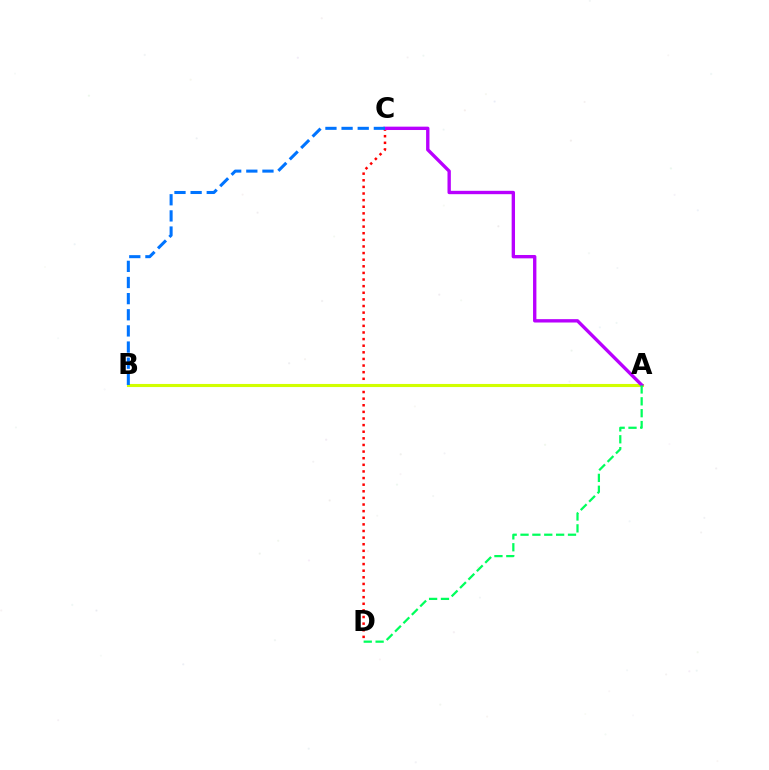{('C', 'D'): [{'color': '#ff0000', 'line_style': 'dotted', 'thickness': 1.8}], ('A', 'B'): [{'color': '#d1ff00', 'line_style': 'solid', 'thickness': 2.23}], ('A', 'C'): [{'color': '#b900ff', 'line_style': 'solid', 'thickness': 2.42}], ('B', 'C'): [{'color': '#0074ff', 'line_style': 'dashed', 'thickness': 2.19}], ('A', 'D'): [{'color': '#00ff5c', 'line_style': 'dashed', 'thickness': 1.61}]}